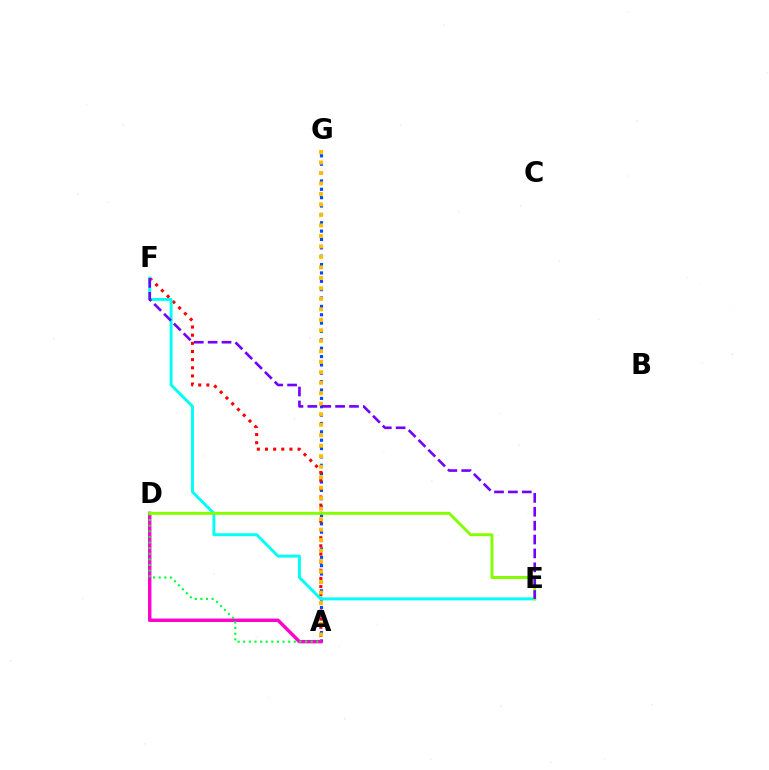{('A', 'G'): [{'color': '#004bff', 'line_style': 'dotted', 'thickness': 2.27}, {'color': '#ffbd00', 'line_style': 'dotted', 'thickness': 2.85}], ('A', 'D'): [{'color': '#ff00cf', 'line_style': 'solid', 'thickness': 2.46}, {'color': '#00ff39', 'line_style': 'dotted', 'thickness': 1.53}], ('A', 'F'): [{'color': '#ff0000', 'line_style': 'dotted', 'thickness': 2.21}], ('E', 'F'): [{'color': '#00fff6', 'line_style': 'solid', 'thickness': 2.11}, {'color': '#7200ff', 'line_style': 'dashed', 'thickness': 1.89}], ('D', 'E'): [{'color': '#84ff00', 'line_style': 'solid', 'thickness': 2.11}]}